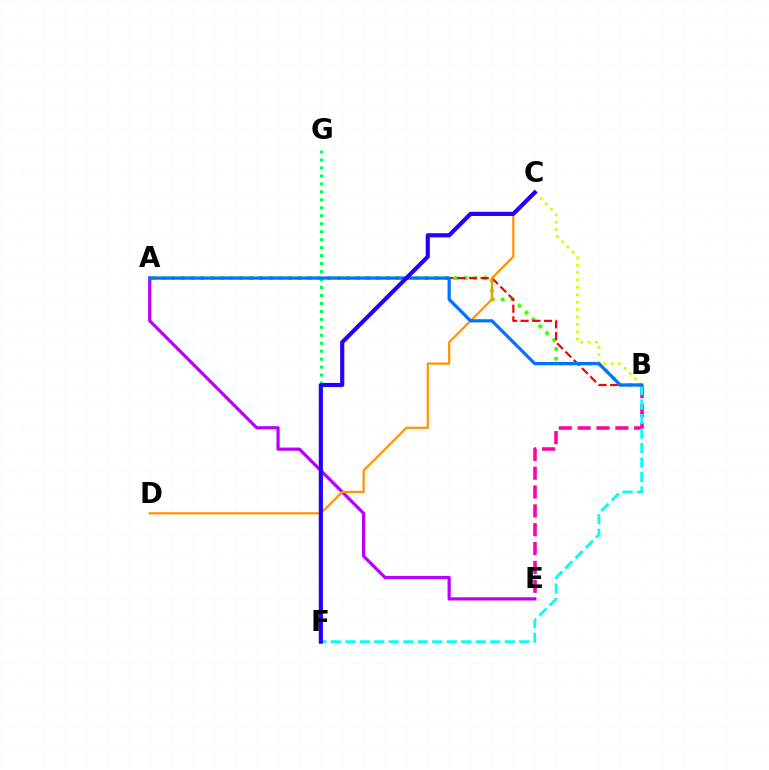{('A', 'B'): [{'color': '#3dff00', 'line_style': 'dotted', 'thickness': 2.65}, {'color': '#ff0000', 'line_style': 'dashed', 'thickness': 1.59}, {'color': '#0074ff', 'line_style': 'solid', 'thickness': 2.33}], ('B', 'E'): [{'color': '#ff00ac', 'line_style': 'dashed', 'thickness': 2.56}], ('A', 'E'): [{'color': '#b900ff', 'line_style': 'solid', 'thickness': 2.31}], ('C', 'D'): [{'color': '#ff9400', 'line_style': 'solid', 'thickness': 1.61}], ('B', 'C'): [{'color': '#d1ff00', 'line_style': 'dotted', 'thickness': 2.01}], ('F', 'G'): [{'color': '#00ff5c', 'line_style': 'dotted', 'thickness': 2.16}], ('B', 'F'): [{'color': '#00fff6', 'line_style': 'dashed', 'thickness': 1.97}], ('C', 'F'): [{'color': '#2500ff', 'line_style': 'solid', 'thickness': 2.99}]}